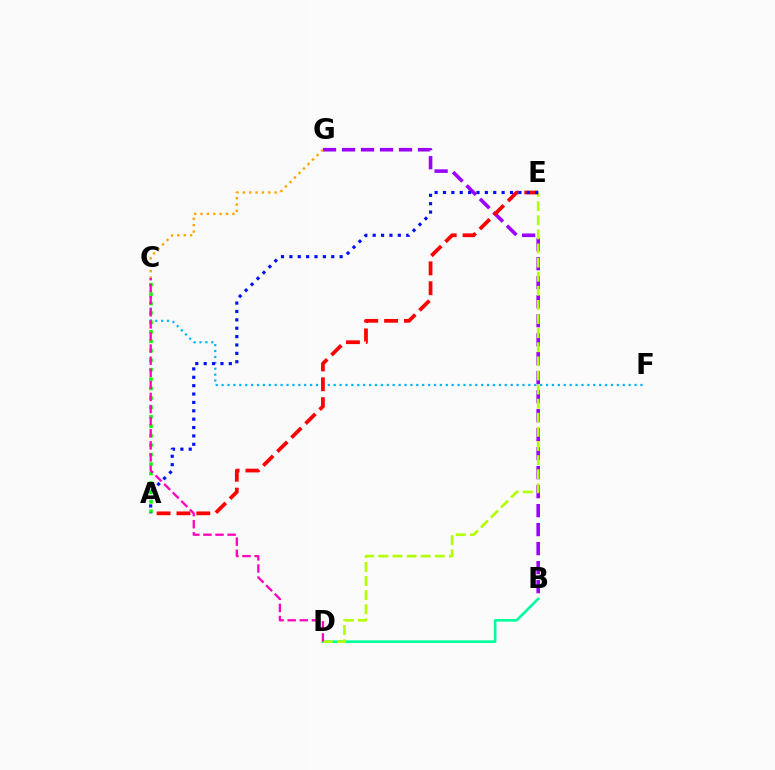{('B', 'D'): [{'color': '#00ff9d', 'line_style': 'solid', 'thickness': 1.9}], ('A', 'C'): [{'color': '#08ff00', 'line_style': 'dotted', 'thickness': 2.56}], ('B', 'G'): [{'color': '#9b00ff', 'line_style': 'dashed', 'thickness': 2.58}], ('C', 'F'): [{'color': '#00b5ff', 'line_style': 'dotted', 'thickness': 1.6}], ('D', 'E'): [{'color': '#b3ff00', 'line_style': 'dashed', 'thickness': 1.92}], ('A', 'E'): [{'color': '#ff0000', 'line_style': 'dashed', 'thickness': 2.7}, {'color': '#0010ff', 'line_style': 'dotted', 'thickness': 2.28}], ('C', 'D'): [{'color': '#ff00bd', 'line_style': 'dashed', 'thickness': 1.64}], ('C', 'G'): [{'color': '#ffa500', 'line_style': 'dotted', 'thickness': 1.73}]}